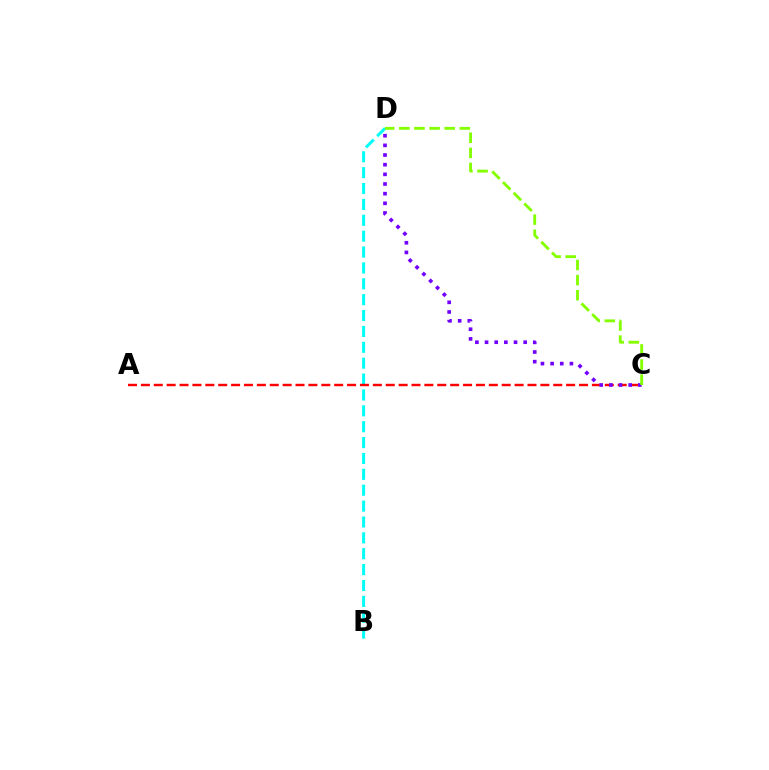{('B', 'D'): [{'color': '#00fff6', 'line_style': 'dashed', 'thickness': 2.16}], ('A', 'C'): [{'color': '#ff0000', 'line_style': 'dashed', 'thickness': 1.75}], ('C', 'D'): [{'color': '#7200ff', 'line_style': 'dotted', 'thickness': 2.62}, {'color': '#84ff00', 'line_style': 'dashed', 'thickness': 2.05}]}